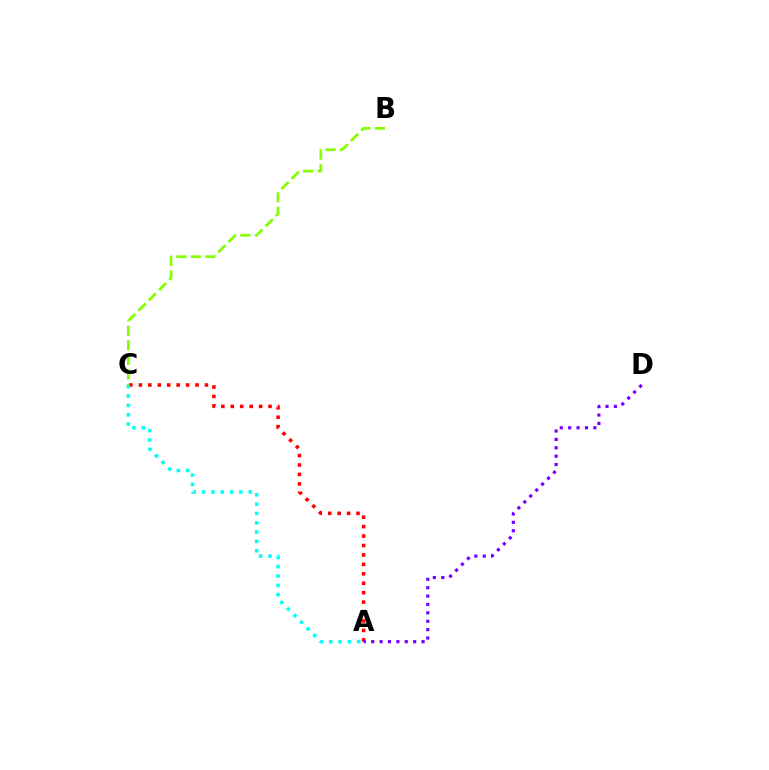{('B', 'C'): [{'color': '#84ff00', 'line_style': 'dashed', 'thickness': 1.98}], ('A', 'C'): [{'color': '#ff0000', 'line_style': 'dotted', 'thickness': 2.56}, {'color': '#00fff6', 'line_style': 'dotted', 'thickness': 2.53}], ('A', 'D'): [{'color': '#7200ff', 'line_style': 'dotted', 'thickness': 2.28}]}